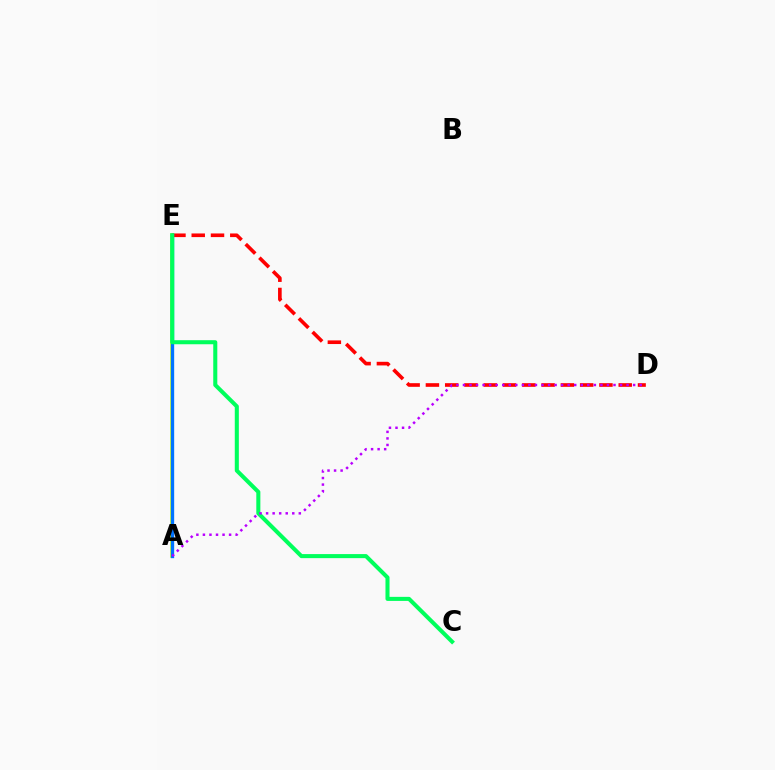{('A', 'E'): [{'color': '#d1ff00', 'line_style': 'solid', 'thickness': 2.53}, {'color': '#0074ff', 'line_style': 'solid', 'thickness': 2.4}], ('D', 'E'): [{'color': '#ff0000', 'line_style': 'dashed', 'thickness': 2.62}], ('C', 'E'): [{'color': '#00ff5c', 'line_style': 'solid', 'thickness': 2.92}], ('A', 'D'): [{'color': '#b900ff', 'line_style': 'dotted', 'thickness': 1.78}]}